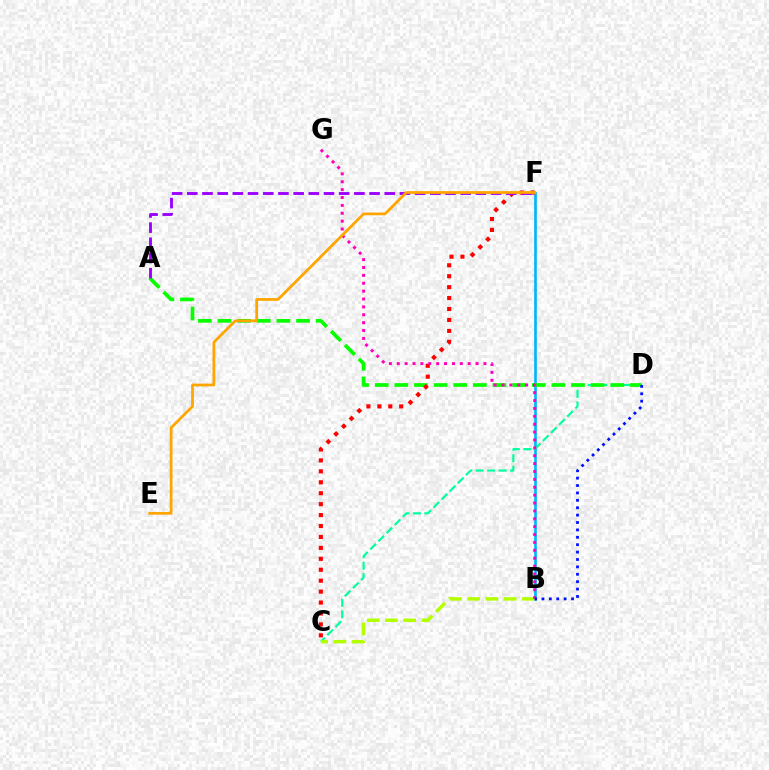{('B', 'F'): [{'color': '#00b5ff', 'line_style': 'solid', 'thickness': 1.92}], ('C', 'D'): [{'color': '#00ff9d', 'line_style': 'dashed', 'thickness': 1.56}], ('A', 'D'): [{'color': '#08ff00', 'line_style': 'dashed', 'thickness': 2.67}], ('C', 'F'): [{'color': '#ff0000', 'line_style': 'dotted', 'thickness': 2.97}], ('B', 'C'): [{'color': '#b3ff00', 'line_style': 'dashed', 'thickness': 2.48}], ('A', 'F'): [{'color': '#9b00ff', 'line_style': 'dashed', 'thickness': 2.06}], ('B', 'G'): [{'color': '#ff00bd', 'line_style': 'dotted', 'thickness': 2.14}], ('E', 'F'): [{'color': '#ffa500', 'line_style': 'solid', 'thickness': 1.99}], ('B', 'D'): [{'color': '#0010ff', 'line_style': 'dotted', 'thickness': 2.01}]}